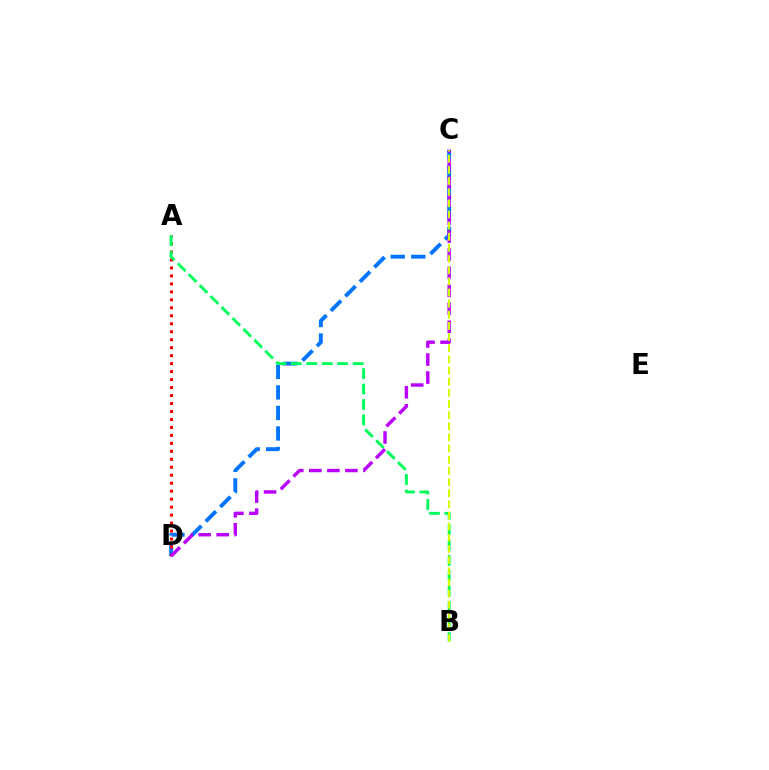{('C', 'D'): [{'color': '#0074ff', 'line_style': 'dashed', 'thickness': 2.79}, {'color': '#b900ff', 'line_style': 'dashed', 'thickness': 2.45}], ('A', 'D'): [{'color': '#ff0000', 'line_style': 'dotted', 'thickness': 2.17}], ('A', 'B'): [{'color': '#00ff5c', 'line_style': 'dashed', 'thickness': 2.1}], ('B', 'C'): [{'color': '#d1ff00', 'line_style': 'dashed', 'thickness': 1.51}]}